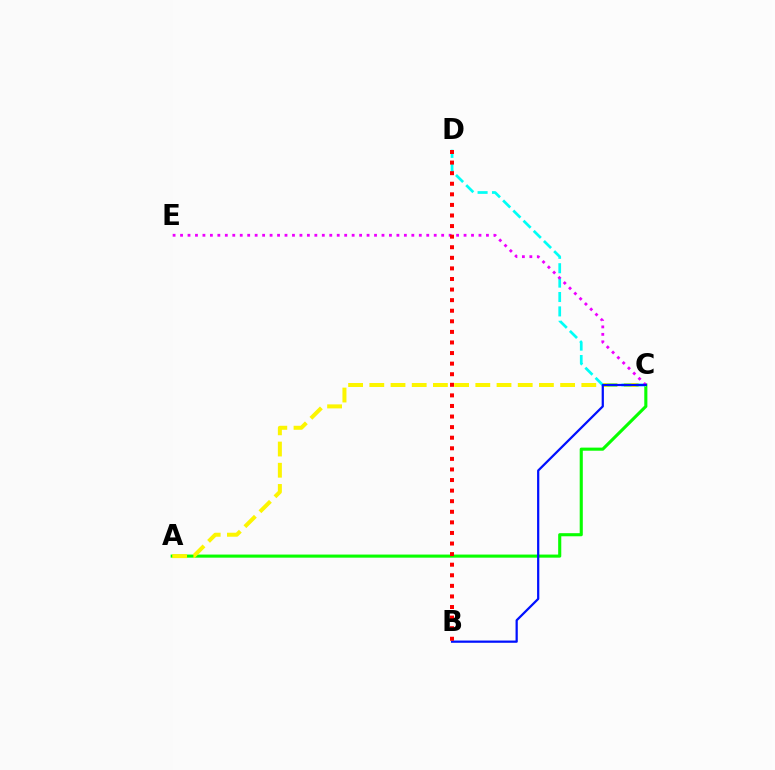{('A', 'C'): [{'color': '#08ff00', 'line_style': 'solid', 'thickness': 2.23}, {'color': '#fcf500', 'line_style': 'dashed', 'thickness': 2.88}], ('C', 'D'): [{'color': '#00fff6', 'line_style': 'dashed', 'thickness': 1.96}], ('C', 'E'): [{'color': '#ee00ff', 'line_style': 'dotted', 'thickness': 2.03}], ('B', 'C'): [{'color': '#0010ff', 'line_style': 'solid', 'thickness': 1.61}], ('B', 'D'): [{'color': '#ff0000', 'line_style': 'dotted', 'thickness': 2.88}]}